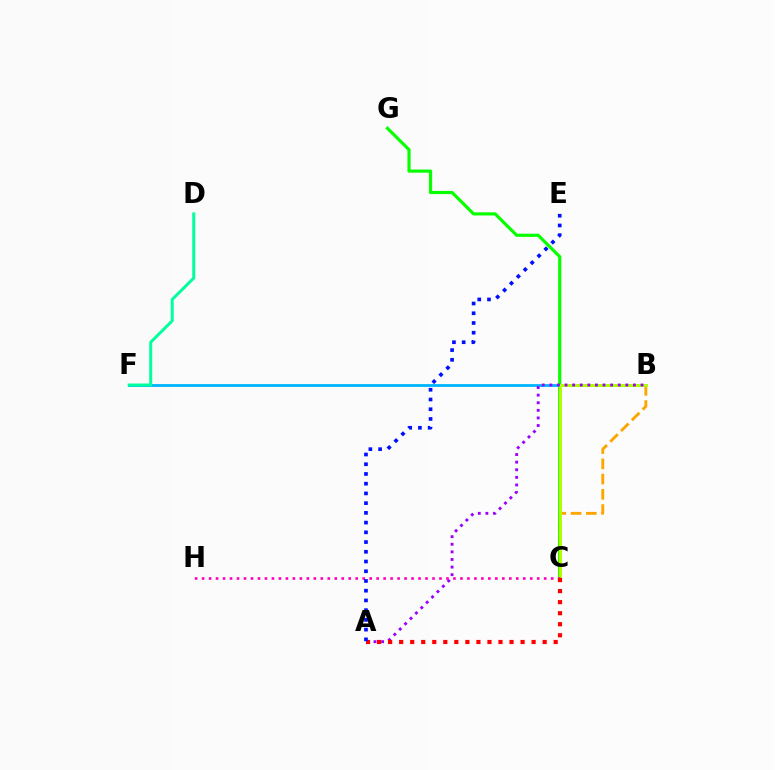{('B', 'C'): [{'color': '#ffa500', 'line_style': 'dashed', 'thickness': 2.07}, {'color': '#b3ff00', 'line_style': 'solid', 'thickness': 2.12}], ('C', 'G'): [{'color': '#08ff00', 'line_style': 'solid', 'thickness': 2.28}], ('B', 'F'): [{'color': '#00b5ff', 'line_style': 'solid', 'thickness': 2.02}], ('D', 'F'): [{'color': '#00ff9d', 'line_style': 'solid', 'thickness': 2.15}], ('A', 'B'): [{'color': '#9b00ff', 'line_style': 'dotted', 'thickness': 2.06}], ('C', 'H'): [{'color': '#ff00bd', 'line_style': 'dotted', 'thickness': 1.9}], ('A', 'C'): [{'color': '#ff0000', 'line_style': 'dotted', 'thickness': 3.0}], ('A', 'E'): [{'color': '#0010ff', 'line_style': 'dotted', 'thickness': 2.64}]}